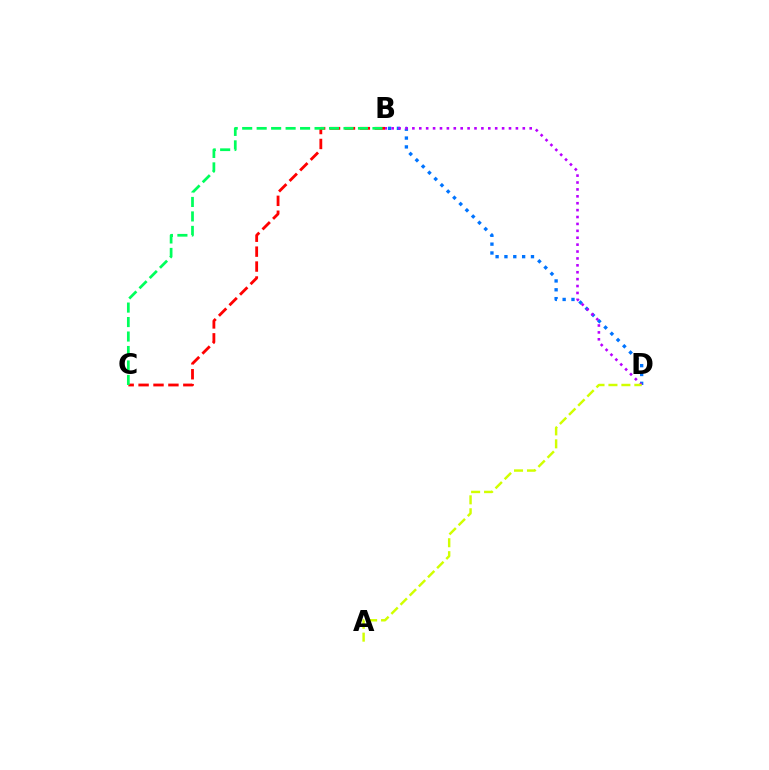{('B', 'D'): [{'color': '#0074ff', 'line_style': 'dotted', 'thickness': 2.4}, {'color': '#b900ff', 'line_style': 'dotted', 'thickness': 1.88}], ('B', 'C'): [{'color': '#ff0000', 'line_style': 'dashed', 'thickness': 2.03}, {'color': '#00ff5c', 'line_style': 'dashed', 'thickness': 1.97}], ('A', 'D'): [{'color': '#d1ff00', 'line_style': 'dashed', 'thickness': 1.76}]}